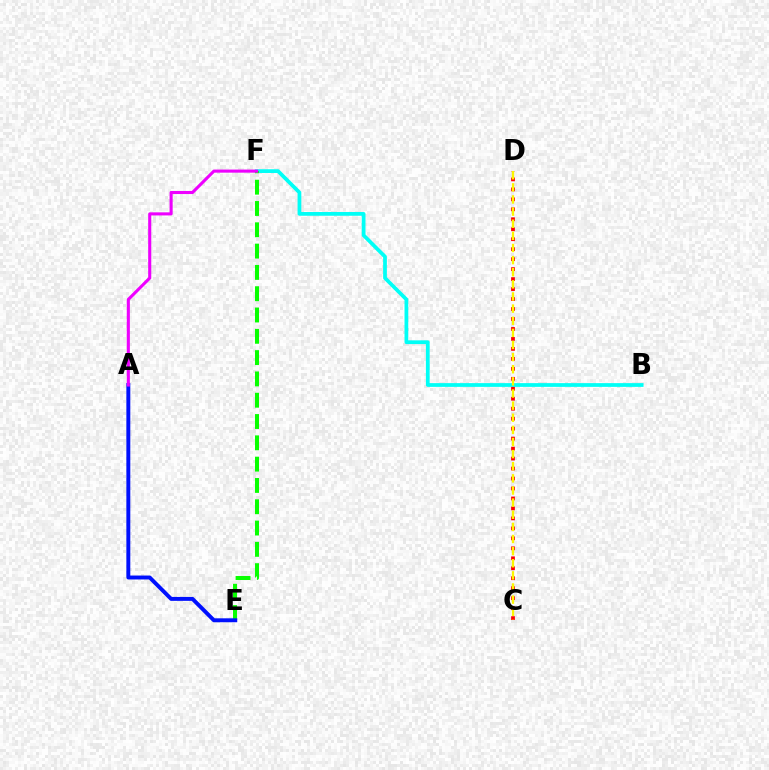{('B', 'F'): [{'color': '#00fff6', 'line_style': 'solid', 'thickness': 2.7}], ('E', 'F'): [{'color': '#08ff00', 'line_style': 'dashed', 'thickness': 2.89}], ('A', 'E'): [{'color': '#0010ff', 'line_style': 'solid', 'thickness': 2.83}], ('A', 'F'): [{'color': '#ee00ff', 'line_style': 'solid', 'thickness': 2.22}], ('C', 'D'): [{'color': '#ff0000', 'line_style': 'dotted', 'thickness': 2.71}, {'color': '#fcf500', 'line_style': 'dashed', 'thickness': 1.65}]}